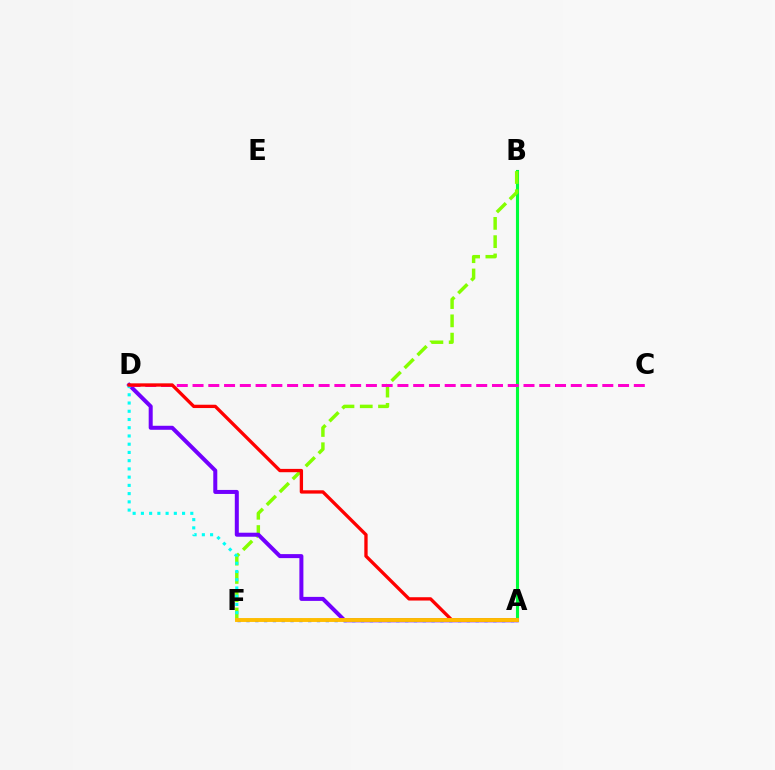{('A', 'B'): [{'color': '#00ff39', 'line_style': 'solid', 'thickness': 2.23}], ('B', 'F'): [{'color': '#84ff00', 'line_style': 'dashed', 'thickness': 2.48}], ('A', 'D'): [{'color': '#7200ff', 'line_style': 'solid', 'thickness': 2.89}, {'color': '#ff0000', 'line_style': 'solid', 'thickness': 2.39}], ('A', 'F'): [{'color': '#004bff', 'line_style': 'dotted', 'thickness': 2.4}, {'color': '#ffbd00', 'line_style': 'solid', 'thickness': 2.81}], ('D', 'F'): [{'color': '#00fff6', 'line_style': 'dotted', 'thickness': 2.24}], ('C', 'D'): [{'color': '#ff00cf', 'line_style': 'dashed', 'thickness': 2.14}]}